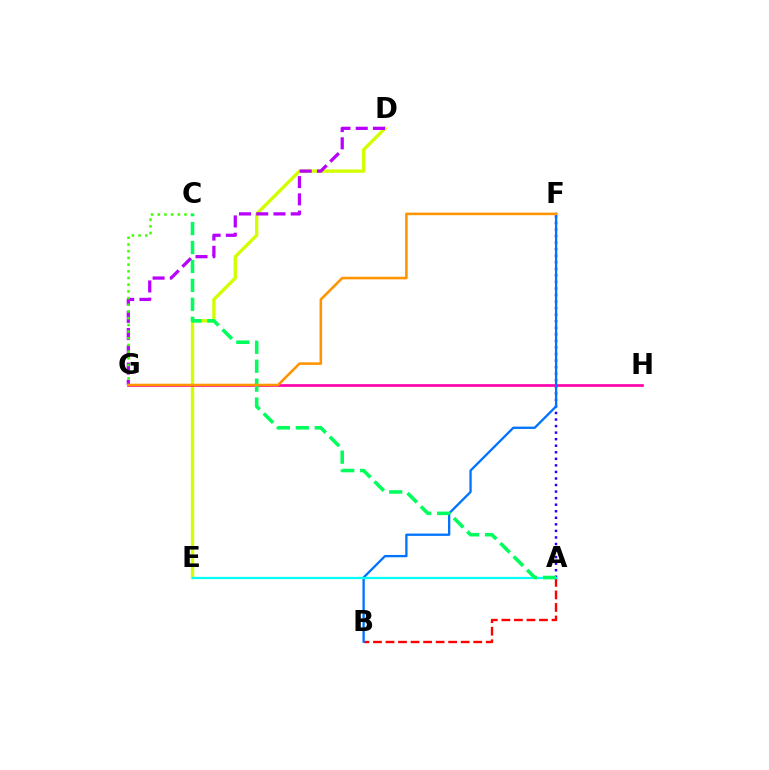{('A', 'F'): [{'color': '#2500ff', 'line_style': 'dotted', 'thickness': 1.78}], ('D', 'E'): [{'color': '#d1ff00', 'line_style': 'solid', 'thickness': 2.4}], ('G', 'H'): [{'color': '#ff00ac', 'line_style': 'solid', 'thickness': 1.93}], ('D', 'G'): [{'color': '#b900ff', 'line_style': 'dashed', 'thickness': 2.34}], ('C', 'G'): [{'color': '#3dff00', 'line_style': 'dotted', 'thickness': 1.82}], ('A', 'B'): [{'color': '#ff0000', 'line_style': 'dashed', 'thickness': 1.7}], ('B', 'F'): [{'color': '#0074ff', 'line_style': 'solid', 'thickness': 1.67}], ('A', 'E'): [{'color': '#00fff6', 'line_style': 'solid', 'thickness': 1.6}], ('A', 'C'): [{'color': '#00ff5c', 'line_style': 'dashed', 'thickness': 2.57}], ('F', 'G'): [{'color': '#ff9400', 'line_style': 'solid', 'thickness': 1.84}]}